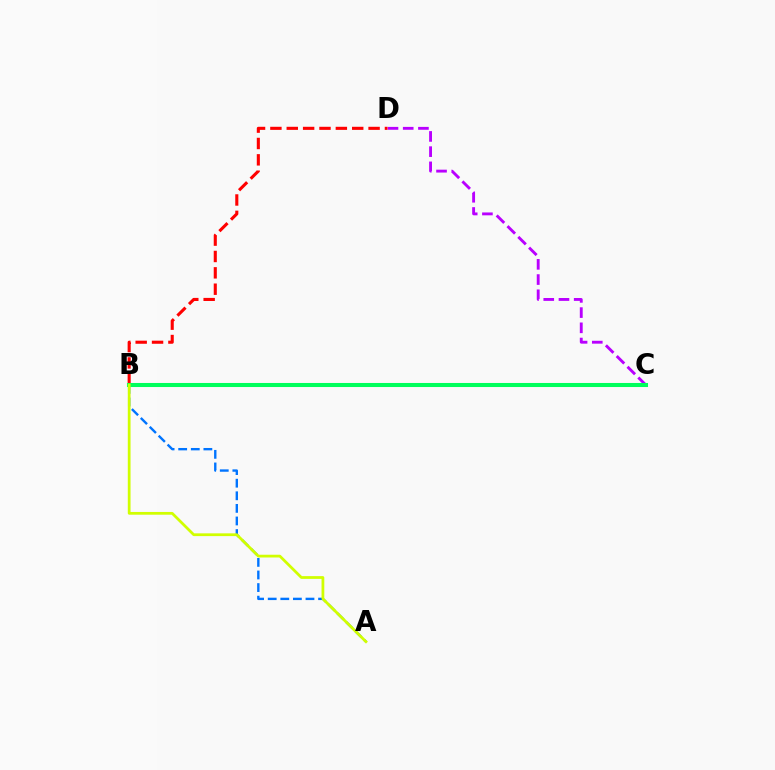{('C', 'D'): [{'color': '#b900ff', 'line_style': 'dashed', 'thickness': 2.07}], ('B', 'D'): [{'color': '#ff0000', 'line_style': 'dashed', 'thickness': 2.22}], ('A', 'B'): [{'color': '#0074ff', 'line_style': 'dashed', 'thickness': 1.71}, {'color': '#d1ff00', 'line_style': 'solid', 'thickness': 1.99}], ('B', 'C'): [{'color': '#00ff5c', 'line_style': 'solid', 'thickness': 2.92}]}